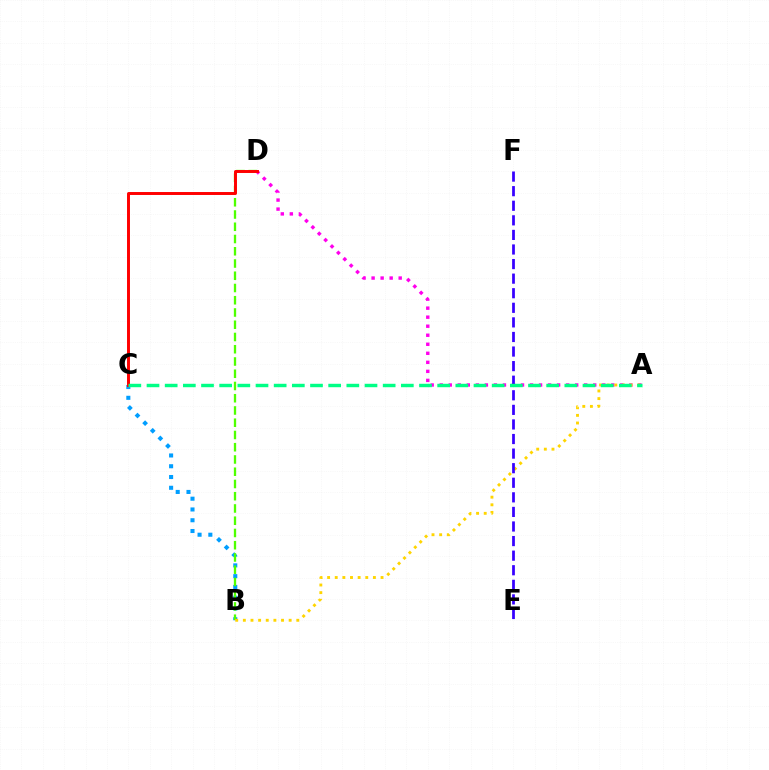{('B', 'C'): [{'color': '#009eff', 'line_style': 'dotted', 'thickness': 2.93}], ('B', 'D'): [{'color': '#4fff00', 'line_style': 'dashed', 'thickness': 1.66}], ('A', 'D'): [{'color': '#ff00ed', 'line_style': 'dotted', 'thickness': 2.45}], ('C', 'D'): [{'color': '#ff0000', 'line_style': 'solid', 'thickness': 2.13}], ('A', 'B'): [{'color': '#ffd500', 'line_style': 'dotted', 'thickness': 2.07}], ('E', 'F'): [{'color': '#3700ff', 'line_style': 'dashed', 'thickness': 1.98}], ('A', 'C'): [{'color': '#00ff86', 'line_style': 'dashed', 'thickness': 2.47}]}